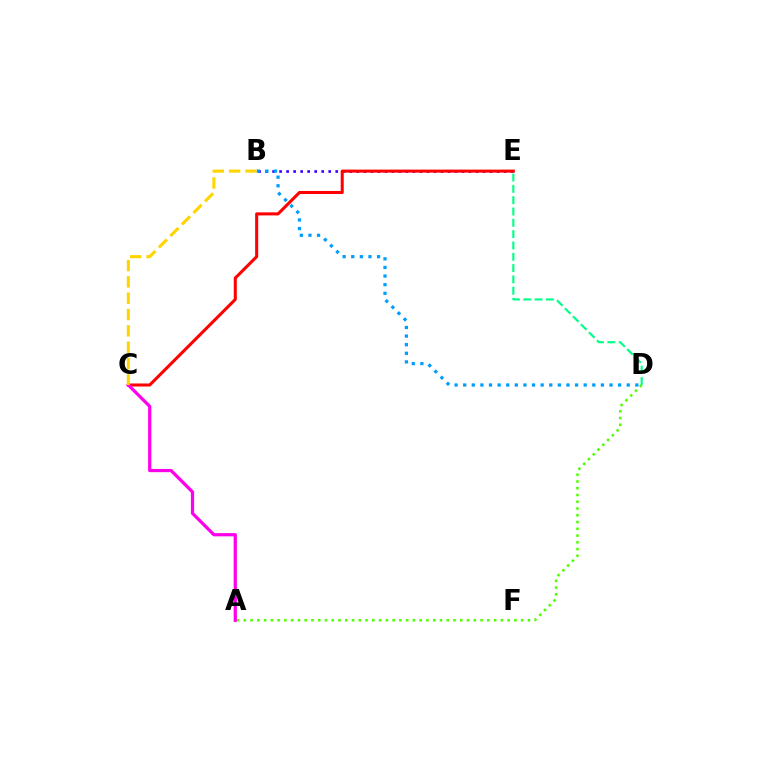{('B', 'E'): [{'color': '#3700ff', 'line_style': 'dotted', 'thickness': 1.91}], ('B', 'D'): [{'color': '#009eff', 'line_style': 'dotted', 'thickness': 2.34}], ('C', 'E'): [{'color': '#ff0000', 'line_style': 'solid', 'thickness': 2.19}], ('A', 'D'): [{'color': '#4fff00', 'line_style': 'dotted', 'thickness': 1.84}], ('A', 'C'): [{'color': '#ff00ed', 'line_style': 'solid', 'thickness': 2.32}], ('B', 'C'): [{'color': '#ffd500', 'line_style': 'dashed', 'thickness': 2.22}], ('D', 'E'): [{'color': '#00ff86', 'line_style': 'dashed', 'thickness': 1.54}]}